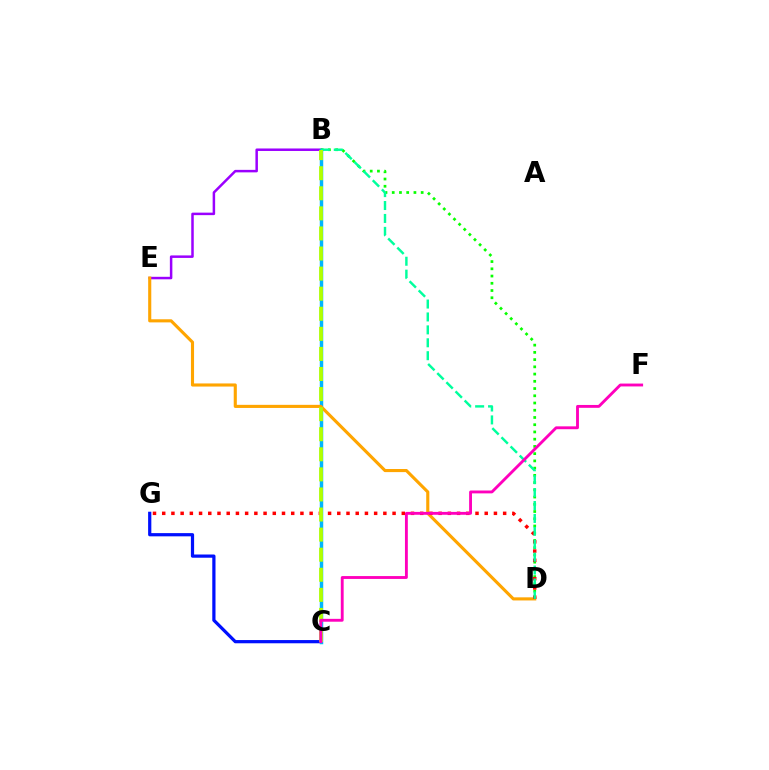{('C', 'G'): [{'color': '#0010ff', 'line_style': 'solid', 'thickness': 2.32}], ('B', 'E'): [{'color': '#9b00ff', 'line_style': 'solid', 'thickness': 1.8}], ('B', 'C'): [{'color': '#00b5ff', 'line_style': 'solid', 'thickness': 2.5}, {'color': '#b3ff00', 'line_style': 'dashed', 'thickness': 2.73}], ('D', 'E'): [{'color': '#ffa500', 'line_style': 'solid', 'thickness': 2.24}], ('B', 'D'): [{'color': '#08ff00', 'line_style': 'dotted', 'thickness': 1.97}, {'color': '#00ff9d', 'line_style': 'dashed', 'thickness': 1.75}], ('D', 'G'): [{'color': '#ff0000', 'line_style': 'dotted', 'thickness': 2.5}], ('C', 'F'): [{'color': '#ff00bd', 'line_style': 'solid', 'thickness': 2.06}]}